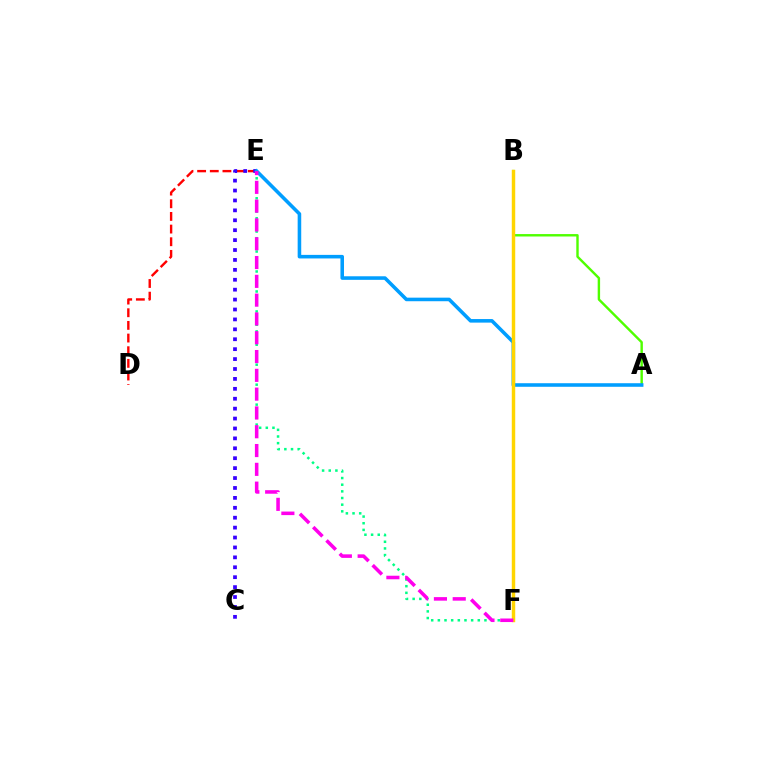{('D', 'E'): [{'color': '#ff0000', 'line_style': 'dashed', 'thickness': 1.72}], ('C', 'E'): [{'color': '#3700ff', 'line_style': 'dotted', 'thickness': 2.69}], ('A', 'B'): [{'color': '#4fff00', 'line_style': 'solid', 'thickness': 1.74}], ('E', 'F'): [{'color': '#00ff86', 'line_style': 'dotted', 'thickness': 1.81}, {'color': '#ff00ed', 'line_style': 'dashed', 'thickness': 2.55}], ('A', 'E'): [{'color': '#009eff', 'line_style': 'solid', 'thickness': 2.57}], ('B', 'F'): [{'color': '#ffd500', 'line_style': 'solid', 'thickness': 2.48}]}